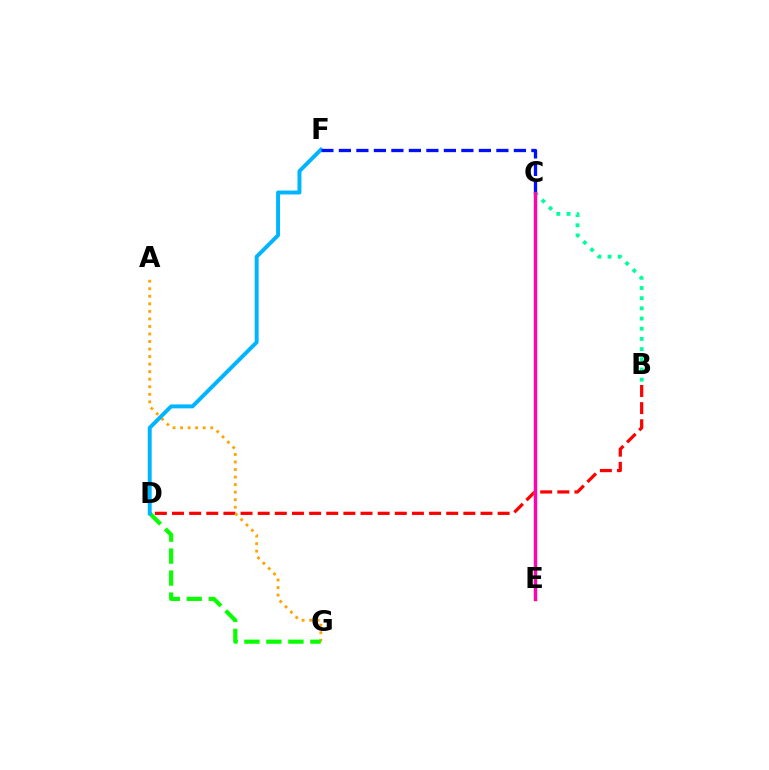{('B', 'C'): [{'color': '#00ff9d', 'line_style': 'dotted', 'thickness': 2.77}], ('B', 'D'): [{'color': '#ff0000', 'line_style': 'dashed', 'thickness': 2.33}], ('C', 'E'): [{'color': '#b3ff00', 'line_style': 'solid', 'thickness': 2.46}, {'color': '#9b00ff', 'line_style': 'dashed', 'thickness': 1.92}, {'color': '#ff00bd', 'line_style': 'solid', 'thickness': 2.42}], ('A', 'G'): [{'color': '#ffa500', 'line_style': 'dotted', 'thickness': 2.05}], ('D', 'G'): [{'color': '#08ff00', 'line_style': 'dashed', 'thickness': 2.99}], ('D', 'F'): [{'color': '#00b5ff', 'line_style': 'solid', 'thickness': 2.83}], ('C', 'F'): [{'color': '#0010ff', 'line_style': 'dashed', 'thickness': 2.38}]}